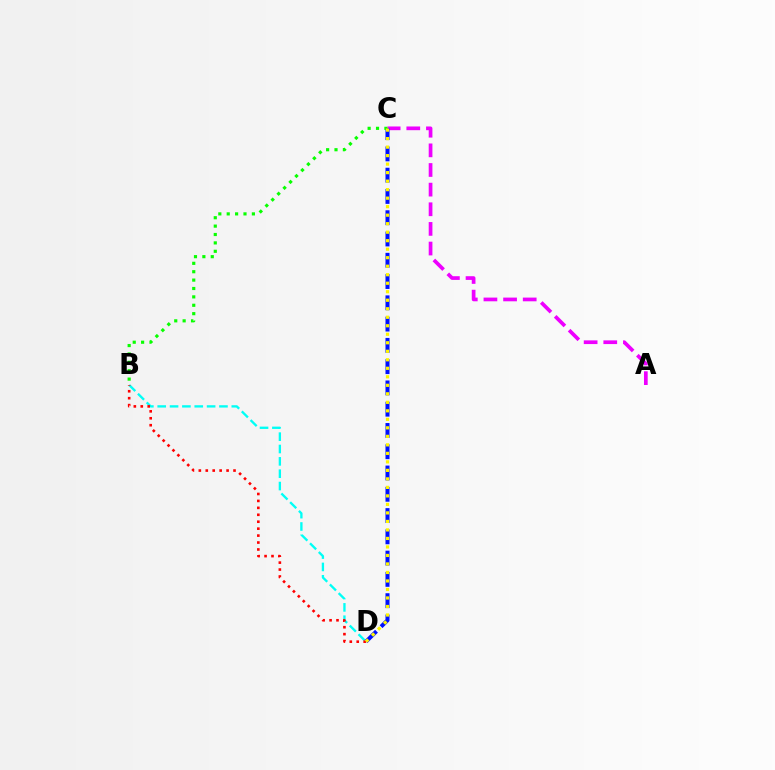{('B', 'D'): [{'color': '#00fff6', 'line_style': 'dashed', 'thickness': 1.68}, {'color': '#ff0000', 'line_style': 'dotted', 'thickness': 1.88}], ('A', 'C'): [{'color': '#ee00ff', 'line_style': 'dashed', 'thickness': 2.67}], ('C', 'D'): [{'color': '#0010ff', 'line_style': 'dashed', 'thickness': 2.89}, {'color': '#fcf500', 'line_style': 'dotted', 'thickness': 2.31}], ('B', 'C'): [{'color': '#08ff00', 'line_style': 'dotted', 'thickness': 2.28}]}